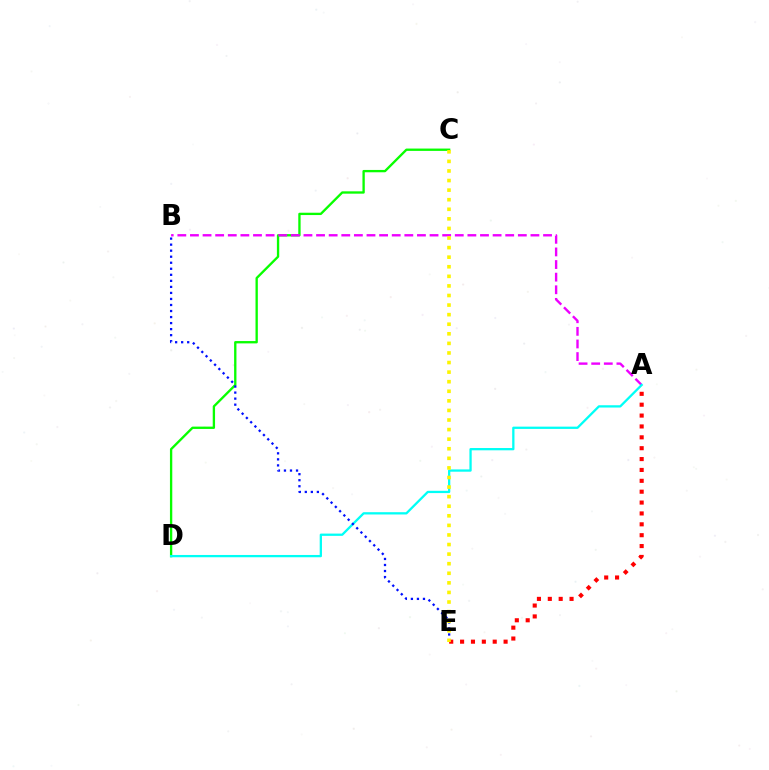{('C', 'D'): [{'color': '#08ff00', 'line_style': 'solid', 'thickness': 1.68}], ('A', 'B'): [{'color': '#ee00ff', 'line_style': 'dashed', 'thickness': 1.71}], ('A', 'D'): [{'color': '#00fff6', 'line_style': 'solid', 'thickness': 1.64}], ('B', 'E'): [{'color': '#0010ff', 'line_style': 'dotted', 'thickness': 1.64}], ('A', 'E'): [{'color': '#ff0000', 'line_style': 'dotted', 'thickness': 2.95}], ('C', 'E'): [{'color': '#fcf500', 'line_style': 'dotted', 'thickness': 2.6}]}